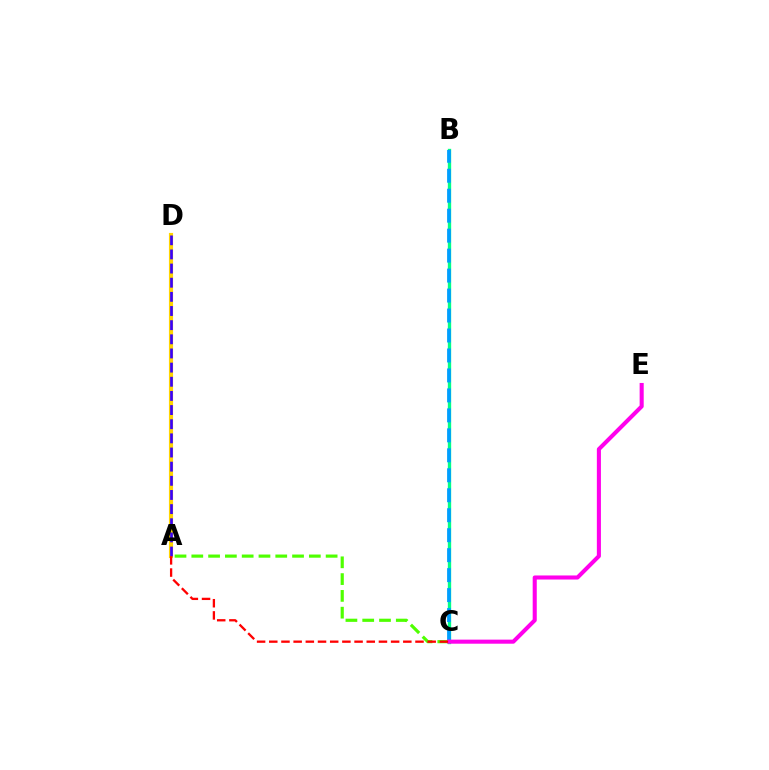{('A', 'C'): [{'color': '#4fff00', 'line_style': 'dashed', 'thickness': 2.28}, {'color': '#ff0000', 'line_style': 'dashed', 'thickness': 1.66}], ('B', 'C'): [{'color': '#00ff86', 'line_style': 'solid', 'thickness': 2.4}, {'color': '#009eff', 'line_style': 'dashed', 'thickness': 2.71}], ('A', 'D'): [{'color': '#ffd500', 'line_style': 'solid', 'thickness': 2.99}, {'color': '#3700ff', 'line_style': 'dashed', 'thickness': 1.92}], ('C', 'E'): [{'color': '#ff00ed', 'line_style': 'solid', 'thickness': 2.93}]}